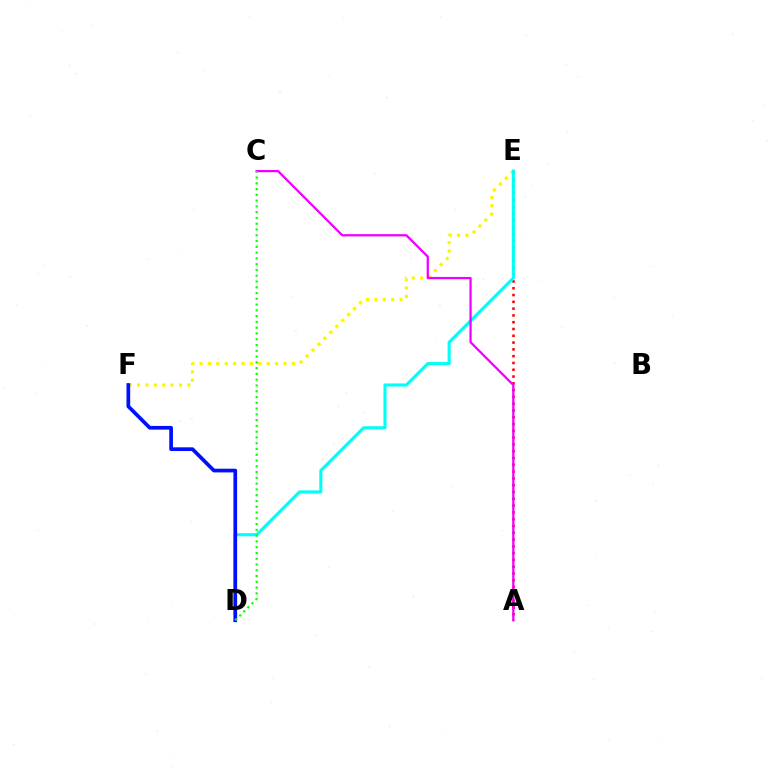{('A', 'E'): [{'color': '#ff0000', 'line_style': 'dotted', 'thickness': 1.85}], ('E', 'F'): [{'color': '#fcf500', 'line_style': 'dotted', 'thickness': 2.28}], ('D', 'E'): [{'color': '#00fff6', 'line_style': 'solid', 'thickness': 2.24}], ('D', 'F'): [{'color': '#0010ff', 'line_style': 'solid', 'thickness': 2.67}], ('A', 'C'): [{'color': '#ee00ff', 'line_style': 'solid', 'thickness': 1.63}], ('C', 'D'): [{'color': '#08ff00', 'line_style': 'dotted', 'thickness': 1.57}]}